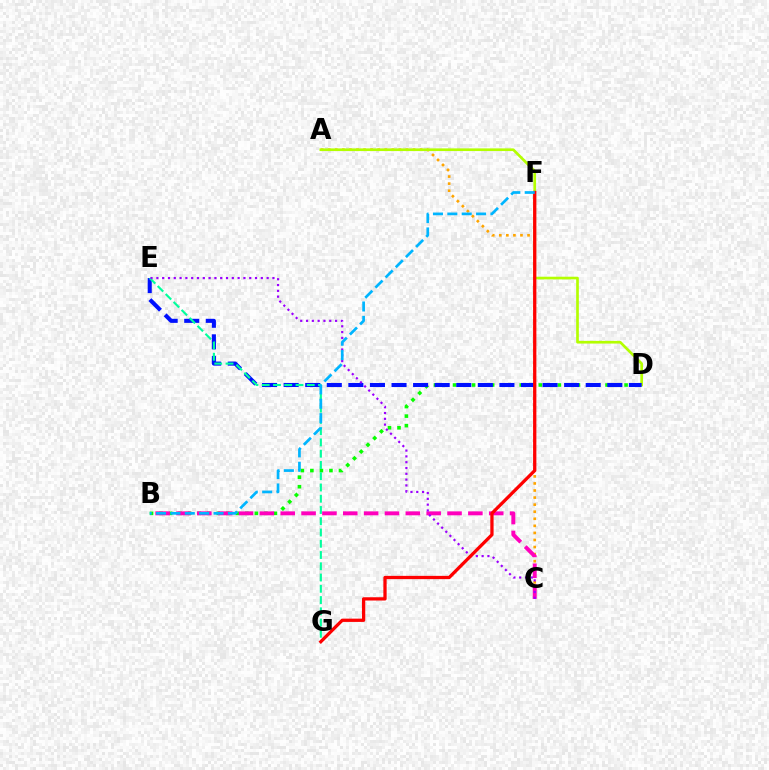{('B', 'D'): [{'color': '#08ff00', 'line_style': 'dotted', 'thickness': 2.59}], ('A', 'C'): [{'color': '#ffa500', 'line_style': 'dotted', 'thickness': 1.92}], ('B', 'C'): [{'color': '#ff00bd', 'line_style': 'dashed', 'thickness': 2.83}], ('A', 'D'): [{'color': '#b3ff00', 'line_style': 'solid', 'thickness': 1.93}], ('D', 'E'): [{'color': '#0010ff', 'line_style': 'dashed', 'thickness': 2.93}], ('E', 'G'): [{'color': '#00ff9d', 'line_style': 'dashed', 'thickness': 1.53}], ('C', 'E'): [{'color': '#9b00ff', 'line_style': 'dotted', 'thickness': 1.58}], ('F', 'G'): [{'color': '#ff0000', 'line_style': 'solid', 'thickness': 2.36}], ('B', 'F'): [{'color': '#00b5ff', 'line_style': 'dashed', 'thickness': 1.95}]}